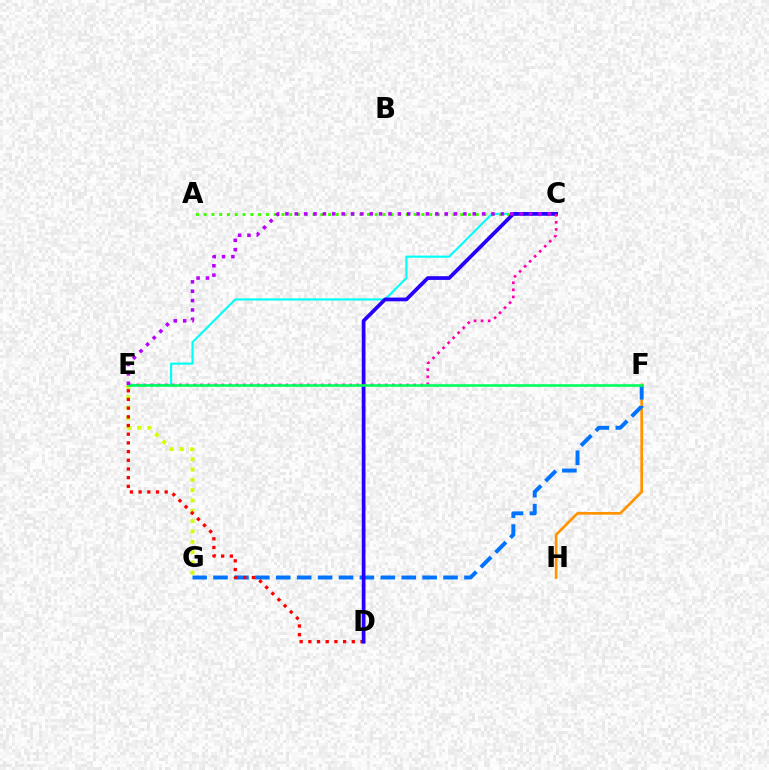{('F', 'H'): [{'color': '#ff9400', 'line_style': 'solid', 'thickness': 1.95}], ('E', 'G'): [{'color': '#d1ff00', 'line_style': 'dotted', 'thickness': 2.8}], ('F', 'G'): [{'color': '#0074ff', 'line_style': 'dashed', 'thickness': 2.84}], ('C', 'E'): [{'color': '#00fff6', 'line_style': 'solid', 'thickness': 1.54}, {'color': '#ff00ac', 'line_style': 'dotted', 'thickness': 1.93}, {'color': '#b900ff', 'line_style': 'dotted', 'thickness': 2.54}], ('A', 'C'): [{'color': '#3dff00', 'line_style': 'dotted', 'thickness': 2.11}], ('D', 'E'): [{'color': '#ff0000', 'line_style': 'dotted', 'thickness': 2.36}], ('C', 'D'): [{'color': '#2500ff', 'line_style': 'solid', 'thickness': 2.69}], ('E', 'F'): [{'color': '#00ff5c', 'line_style': 'solid', 'thickness': 1.88}]}